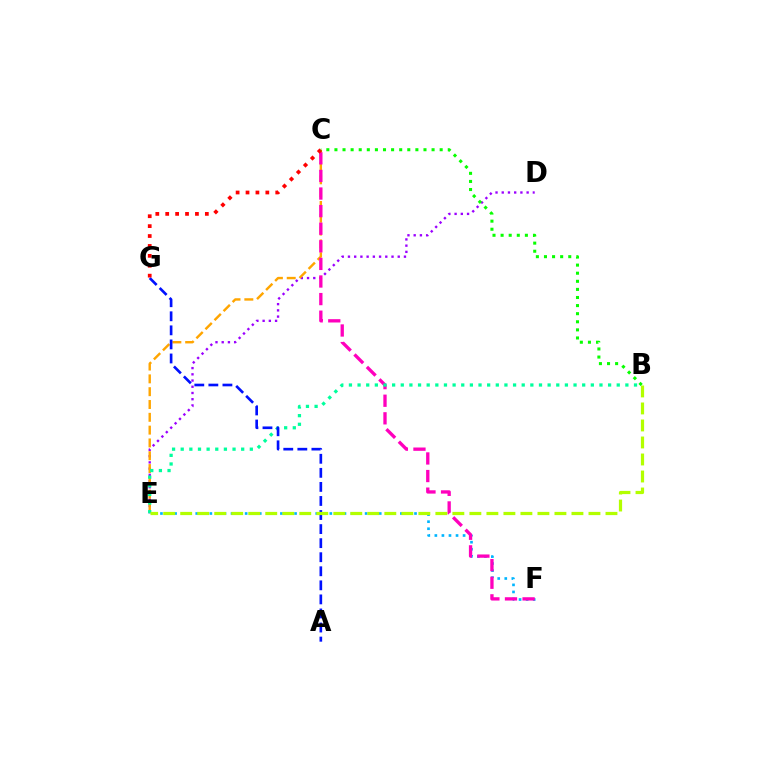{('E', 'F'): [{'color': '#00b5ff', 'line_style': 'dotted', 'thickness': 1.92}], ('D', 'E'): [{'color': '#9b00ff', 'line_style': 'dotted', 'thickness': 1.69}], ('C', 'E'): [{'color': '#ffa500', 'line_style': 'dashed', 'thickness': 1.74}], ('C', 'F'): [{'color': '#ff00bd', 'line_style': 'dashed', 'thickness': 2.39}], ('B', 'E'): [{'color': '#00ff9d', 'line_style': 'dotted', 'thickness': 2.35}, {'color': '#b3ff00', 'line_style': 'dashed', 'thickness': 2.31}], ('A', 'G'): [{'color': '#0010ff', 'line_style': 'dashed', 'thickness': 1.91}], ('C', 'G'): [{'color': '#ff0000', 'line_style': 'dotted', 'thickness': 2.69}], ('B', 'C'): [{'color': '#08ff00', 'line_style': 'dotted', 'thickness': 2.2}]}